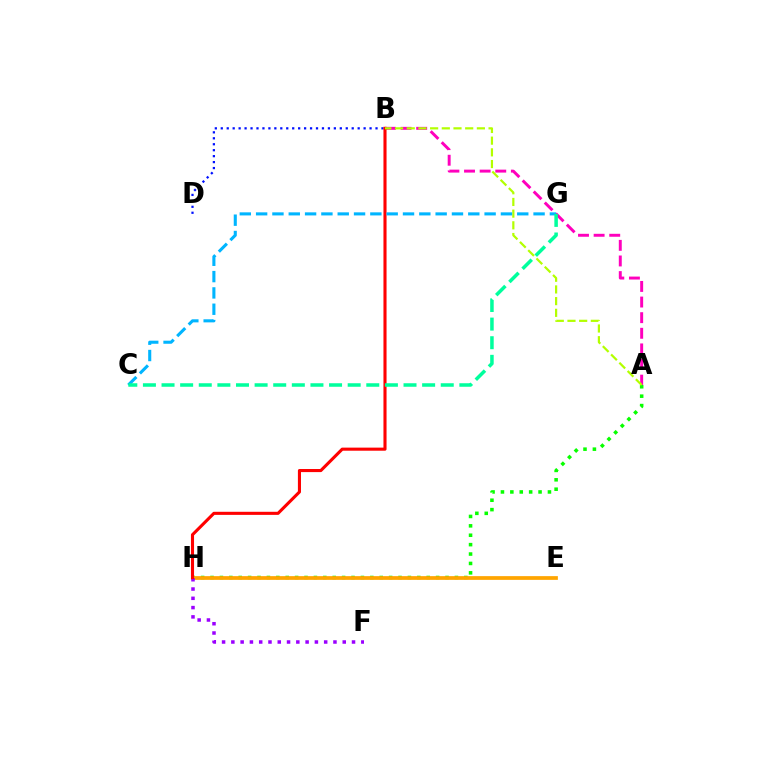{('A', 'H'): [{'color': '#08ff00', 'line_style': 'dotted', 'thickness': 2.55}], ('E', 'H'): [{'color': '#ffa500', 'line_style': 'solid', 'thickness': 2.69}], ('B', 'D'): [{'color': '#0010ff', 'line_style': 'dotted', 'thickness': 1.62}], ('A', 'B'): [{'color': '#ff00bd', 'line_style': 'dashed', 'thickness': 2.12}, {'color': '#b3ff00', 'line_style': 'dashed', 'thickness': 1.59}], ('F', 'H'): [{'color': '#9b00ff', 'line_style': 'dotted', 'thickness': 2.52}], ('B', 'H'): [{'color': '#ff0000', 'line_style': 'solid', 'thickness': 2.23}], ('C', 'G'): [{'color': '#00b5ff', 'line_style': 'dashed', 'thickness': 2.22}, {'color': '#00ff9d', 'line_style': 'dashed', 'thickness': 2.53}]}